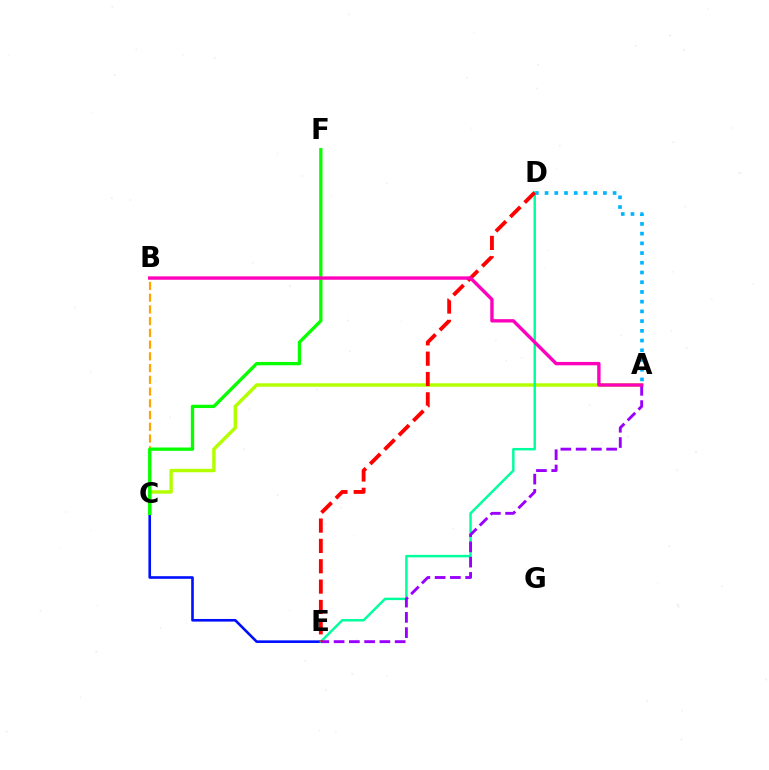{('C', 'E'): [{'color': '#0010ff', 'line_style': 'solid', 'thickness': 1.88}], ('B', 'C'): [{'color': '#ffa500', 'line_style': 'dashed', 'thickness': 1.59}], ('A', 'C'): [{'color': '#b3ff00', 'line_style': 'solid', 'thickness': 2.47}], ('C', 'F'): [{'color': '#08ff00', 'line_style': 'solid', 'thickness': 2.39}], ('A', 'D'): [{'color': '#00b5ff', 'line_style': 'dotted', 'thickness': 2.64}], ('D', 'E'): [{'color': '#00ff9d', 'line_style': 'solid', 'thickness': 1.77}, {'color': '#ff0000', 'line_style': 'dashed', 'thickness': 2.76}], ('A', 'E'): [{'color': '#9b00ff', 'line_style': 'dashed', 'thickness': 2.07}], ('A', 'B'): [{'color': '#ff00bd', 'line_style': 'solid', 'thickness': 2.42}]}